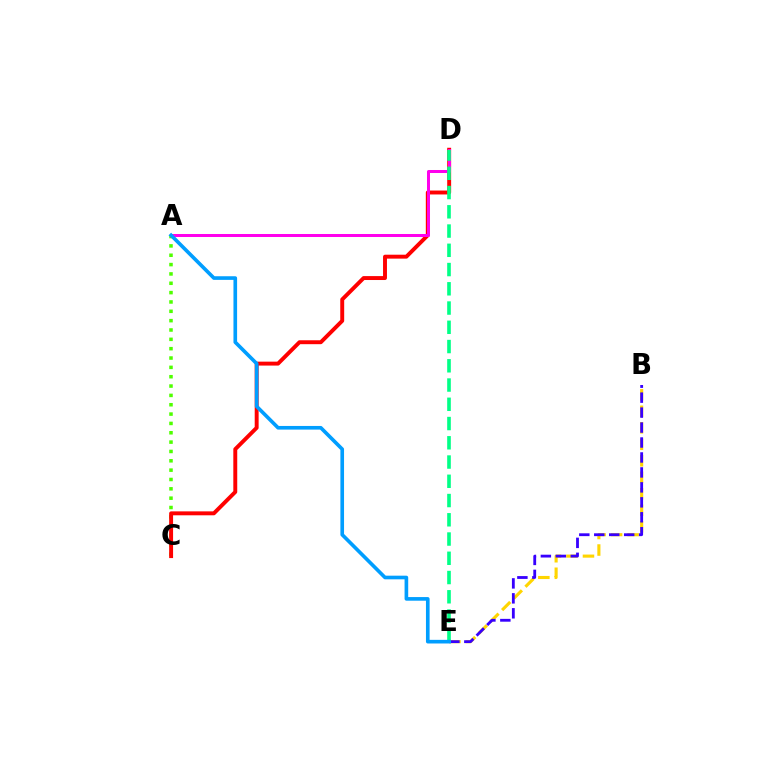{('A', 'C'): [{'color': '#4fff00', 'line_style': 'dotted', 'thickness': 2.54}], ('C', 'D'): [{'color': '#ff0000', 'line_style': 'solid', 'thickness': 2.83}], ('A', 'D'): [{'color': '#ff00ed', 'line_style': 'solid', 'thickness': 2.16}], ('B', 'E'): [{'color': '#ffd500', 'line_style': 'dashed', 'thickness': 2.24}, {'color': '#3700ff', 'line_style': 'dashed', 'thickness': 2.03}], ('D', 'E'): [{'color': '#00ff86', 'line_style': 'dashed', 'thickness': 2.61}], ('A', 'E'): [{'color': '#009eff', 'line_style': 'solid', 'thickness': 2.62}]}